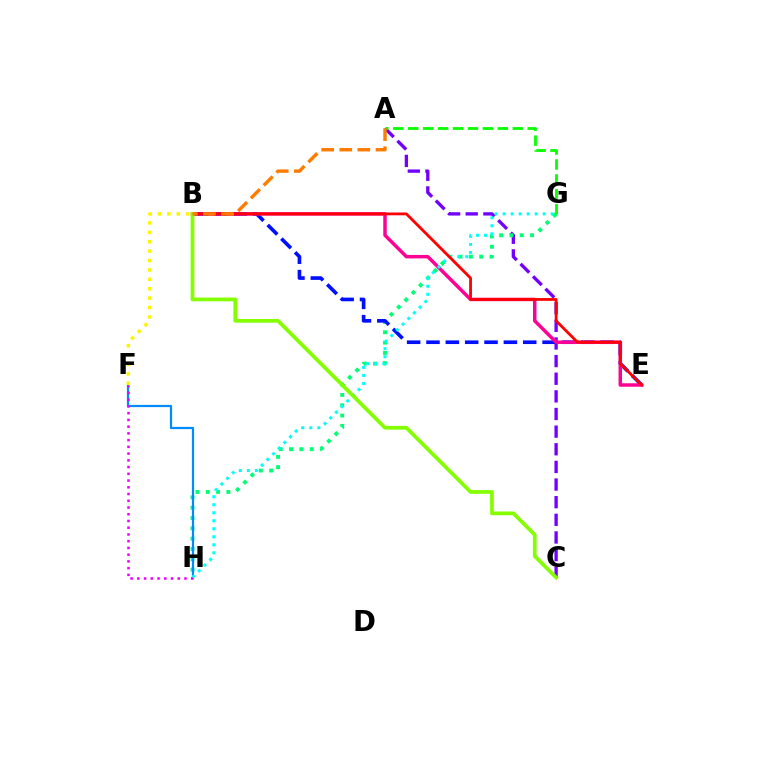{('A', 'C'): [{'color': '#7200ff', 'line_style': 'dashed', 'thickness': 2.4}], ('G', 'H'): [{'color': '#00ff74', 'line_style': 'dotted', 'thickness': 2.8}, {'color': '#00fff6', 'line_style': 'dotted', 'thickness': 2.18}], ('F', 'H'): [{'color': '#008cff', 'line_style': 'solid', 'thickness': 1.6}, {'color': '#ee00ff', 'line_style': 'dotted', 'thickness': 1.83}], ('B', 'F'): [{'color': '#fcf500', 'line_style': 'dotted', 'thickness': 2.55}], ('B', 'E'): [{'color': '#0010ff', 'line_style': 'dashed', 'thickness': 2.63}, {'color': '#ff0094', 'line_style': 'solid', 'thickness': 2.49}, {'color': '#ff0000', 'line_style': 'solid', 'thickness': 2.01}], ('A', 'G'): [{'color': '#08ff00', 'line_style': 'dashed', 'thickness': 2.03}], ('B', 'C'): [{'color': '#84ff00', 'line_style': 'solid', 'thickness': 2.68}], ('A', 'B'): [{'color': '#ff7c00', 'line_style': 'dashed', 'thickness': 2.46}]}